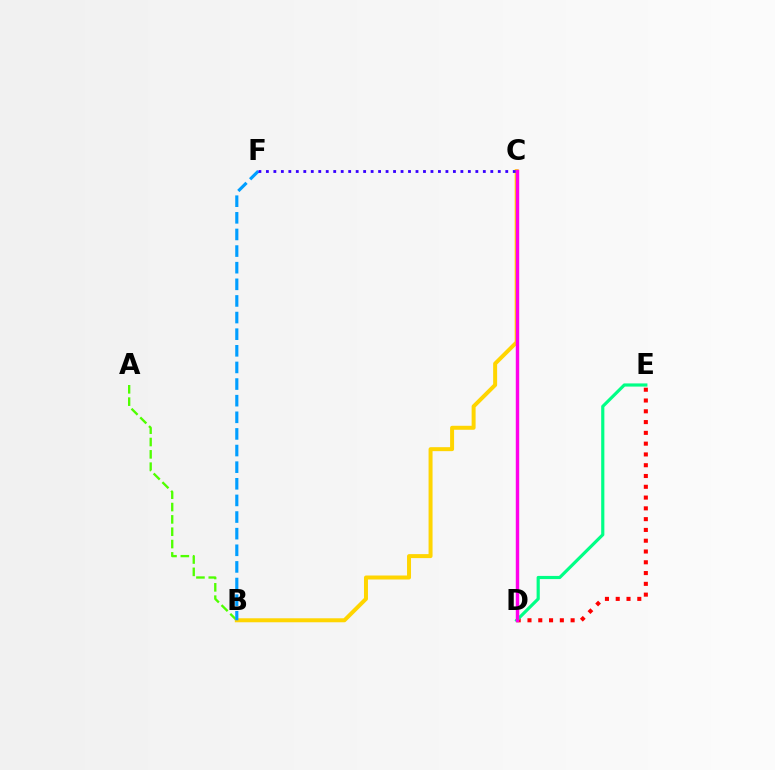{('A', 'B'): [{'color': '#4fff00', 'line_style': 'dashed', 'thickness': 1.68}], ('D', 'E'): [{'color': '#ff0000', 'line_style': 'dotted', 'thickness': 2.93}, {'color': '#00ff86', 'line_style': 'solid', 'thickness': 2.28}], ('B', 'C'): [{'color': '#ffd500', 'line_style': 'solid', 'thickness': 2.87}], ('B', 'F'): [{'color': '#009eff', 'line_style': 'dashed', 'thickness': 2.26}], ('C', 'D'): [{'color': '#ff00ed', 'line_style': 'solid', 'thickness': 2.46}], ('C', 'F'): [{'color': '#3700ff', 'line_style': 'dotted', 'thickness': 2.03}]}